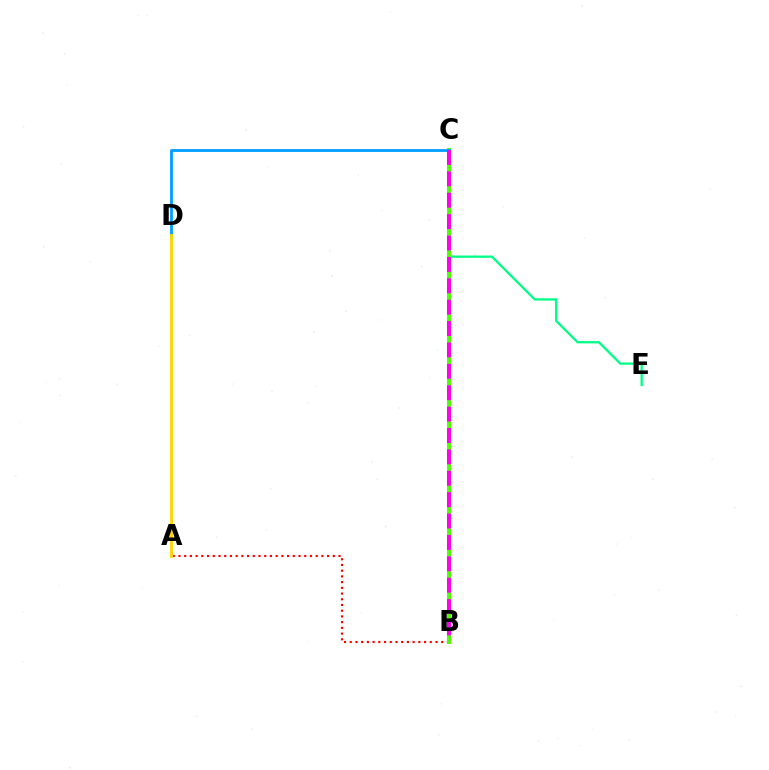{('A', 'B'): [{'color': '#ff0000', 'line_style': 'dotted', 'thickness': 1.55}], ('B', 'C'): [{'color': '#3700ff', 'line_style': 'solid', 'thickness': 1.93}, {'color': '#4fff00', 'line_style': 'solid', 'thickness': 2.84}, {'color': '#ff00ed', 'line_style': 'dashed', 'thickness': 2.91}], ('C', 'E'): [{'color': '#00ff86', 'line_style': 'solid', 'thickness': 1.65}], ('C', 'D'): [{'color': '#009eff', 'line_style': 'solid', 'thickness': 2.02}], ('A', 'D'): [{'color': '#ffd500', 'line_style': 'solid', 'thickness': 2.05}]}